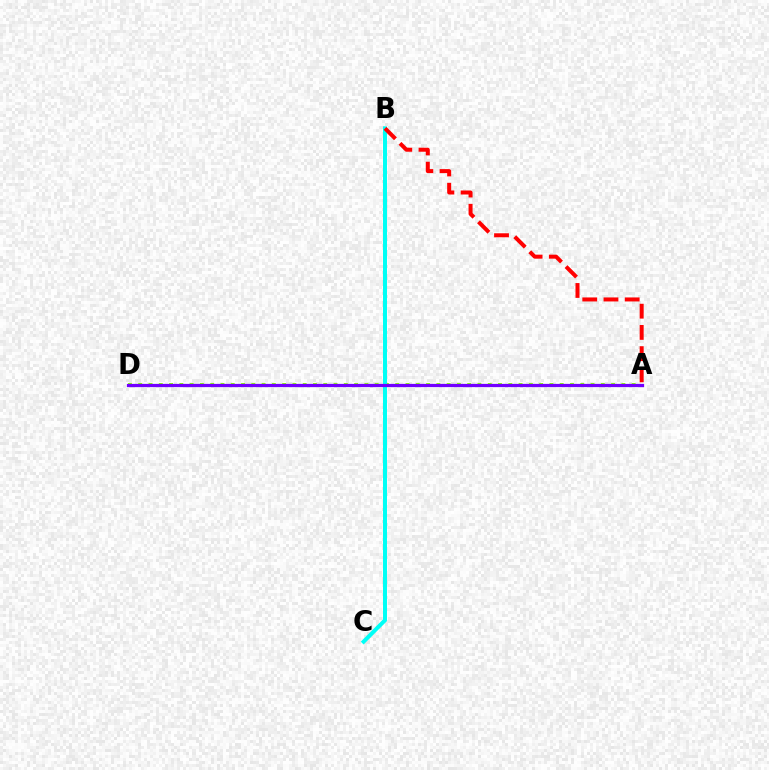{('A', 'D'): [{'color': '#84ff00', 'line_style': 'dotted', 'thickness': 2.79}, {'color': '#7200ff', 'line_style': 'solid', 'thickness': 2.34}], ('B', 'C'): [{'color': '#00fff6', 'line_style': 'solid', 'thickness': 2.88}], ('A', 'B'): [{'color': '#ff0000', 'line_style': 'dashed', 'thickness': 2.88}]}